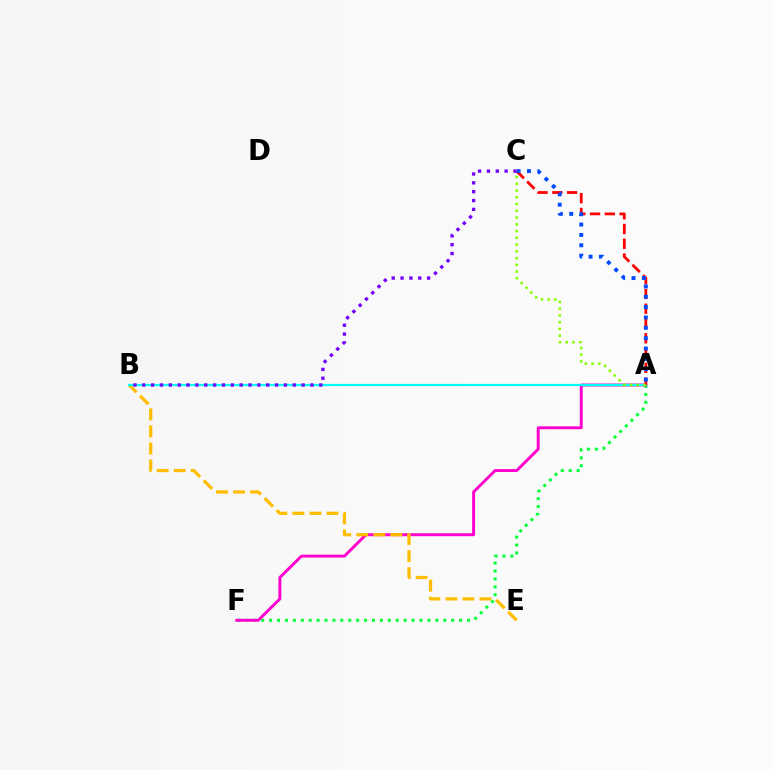{('A', 'F'): [{'color': '#00ff39', 'line_style': 'dotted', 'thickness': 2.15}, {'color': '#ff00cf', 'line_style': 'solid', 'thickness': 2.11}], ('B', 'E'): [{'color': '#ffbd00', 'line_style': 'dashed', 'thickness': 2.31}], ('A', 'B'): [{'color': '#00fff6', 'line_style': 'solid', 'thickness': 1.59}], ('A', 'C'): [{'color': '#ff0000', 'line_style': 'dashed', 'thickness': 2.01}, {'color': '#84ff00', 'line_style': 'dotted', 'thickness': 1.84}, {'color': '#004bff', 'line_style': 'dotted', 'thickness': 2.81}], ('B', 'C'): [{'color': '#7200ff', 'line_style': 'dotted', 'thickness': 2.4}]}